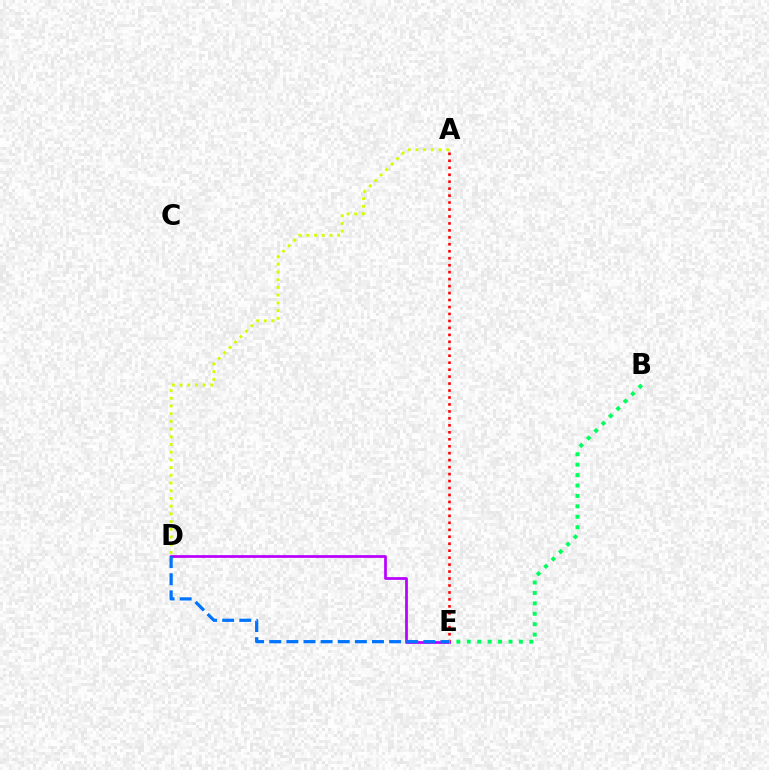{('A', 'E'): [{'color': '#ff0000', 'line_style': 'dotted', 'thickness': 1.89}], ('A', 'D'): [{'color': '#d1ff00', 'line_style': 'dotted', 'thickness': 2.09}], ('D', 'E'): [{'color': '#b900ff', 'line_style': 'solid', 'thickness': 1.96}, {'color': '#0074ff', 'line_style': 'dashed', 'thickness': 2.33}], ('B', 'E'): [{'color': '#00ff5c', 'line_style': 'dotted', 'thickness': 2.83}]}